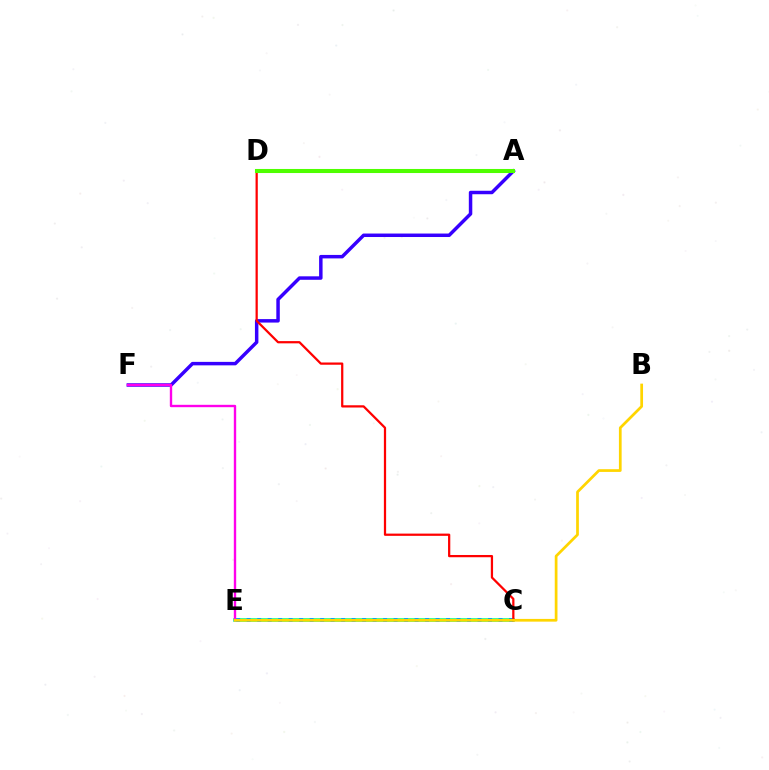{('C', 'E'): [{'color': '#00ff86', 'line_style': 'solid', 'thickness': 2.57}, {'color': '#009eff', 'line_style': 'dotted', 'thickness': 2.85}], ('A', 'F'): [{'color': '#3700ff', 'line_style': 'solid', 'thickness': 2.5}], ('C', 'D'): [{'color': '#ff0000', 'line_style': 'solid', 'thickness': 1.62}], ('A', 'D'): [{'color': '#4fff00', 'line_style': 'solid', 'thickness': 2.93}], ('E', 'F'): [{'color': '#ff00ed', 'line_style': 'solid', 'thickness': 1.71}], ('B', 'E'): [{'color': '#ffd500', 'line_style': 'solid', 'thickness': 1.96}]}